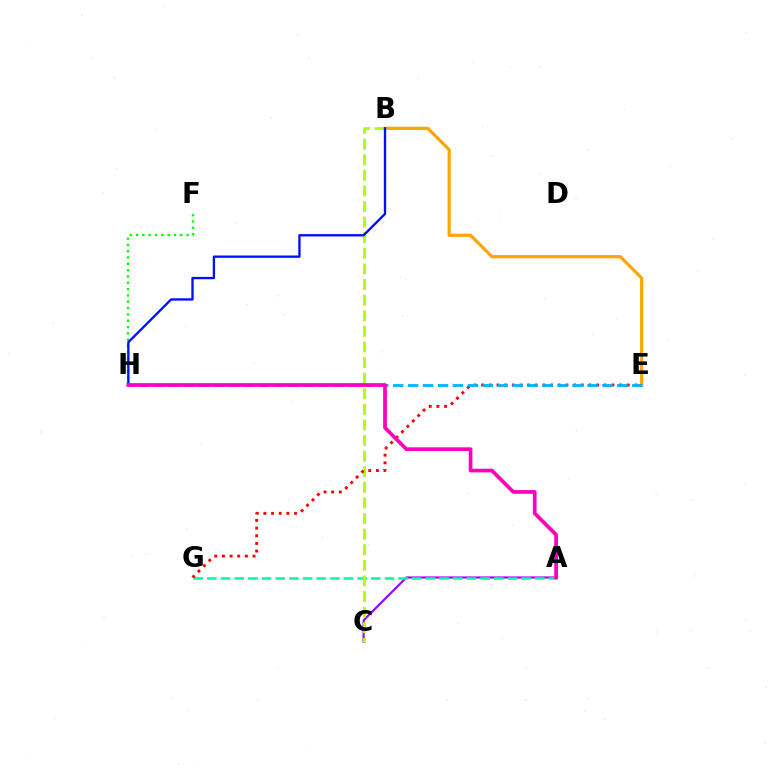{('B', 'E'): [{'color': '#ffa500', 'line_style': 'solid', 'thickness': 2.29}], ('F', 'H'): [{'color': '#08ff00', 'line_style': 'dotted', 'thickness': 1.72}], ('A', 'C'): [{'color': '#9b00ff', 'line_style': 'solid', 'thickness': 1.55}], ('A', 'G'): [{'color': '#00ff9d', 'line_style': 'dashed', 'thickness': 1.86}], ('B', 'C'): [{'color': '#b3ff00', 'line_style': 'dashed', 'thickness': 2.12}], ('E', 'G'): [{'color': '#ff0000', 'line_style': 'dotted', 'thickness': 2.08}], ('B', 'H'): [{'color': '#0010ff', 'line_style': 'solid', 'thickness': 1.69}], ('E', 'H'): [{'color': '#00b5ff', 'line_style': 'dashed', 'thickness': 2.03}], ('A', 'H'): [{'color': '#ff00bd', 'line_style': 'solid', 'thickness': 2.67}]}